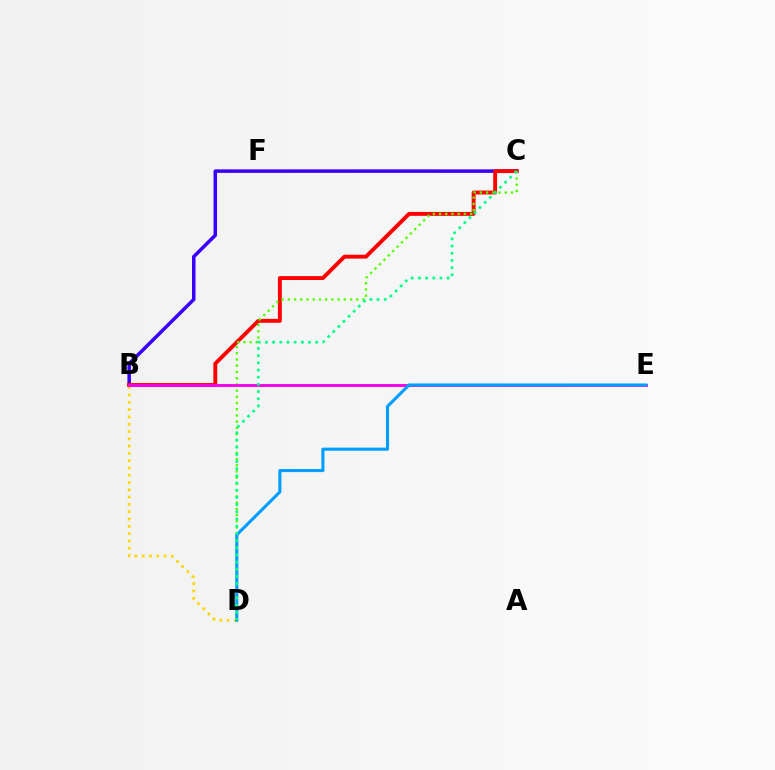{('B', 'C'): [{'color': '#3700ff', 'line_style': 'solid', 'thickness': 2.53}, {'color': '#ff0000', 'line_style': 'solid', 'thickness': 2.8}], ('C', 'D'): [{'color': '#4fff00', 'line_style': 'dotted', 'thickness': 1.69}, {'color': '#00ff86', 'line_style': 'dotted', 'thickness': 1.95}], ('B', 'D'): [{'color': '#ffd500', 'line_style': 'dotted', 'thickness': 1.98}], ('B', 'E'): [{'color': '#ff00ed', 'line_style': 'solid', 'thickness': 2.06}], ('D', 'E'): [{'color': '#009eff', 'line_style': 'solid', 'thickness': 2.22}]}